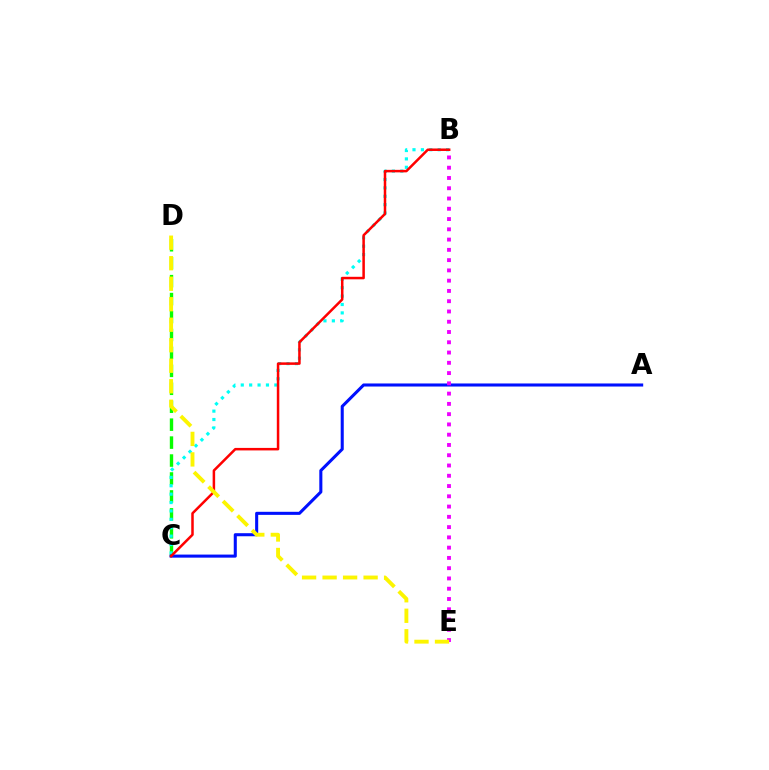{('C', 'D'): [{'color': '#08ff00', 'line_style': 'dashed', 'thickness': 2.44}], ('B', 'C'): [{'color': '#00fff6', 'line_style': 'dotted', 'thickness': 2.28}, {'color': '#ff0000', 'line_style': 'solid', 'thickness': 1.81}], ('A', 'C'): [{'color': '#0010ff', 'line_style': 'solid', 'thickness': 2.21}], ('B', 'E'): [{'color': '#ee00ff', 'line_style': 'dotted', 'thickness': 2.79}], ('D', 'E'): [{'color': '#fcf500', 'line_style': 'dashed', 'thickness': 2.79}]}